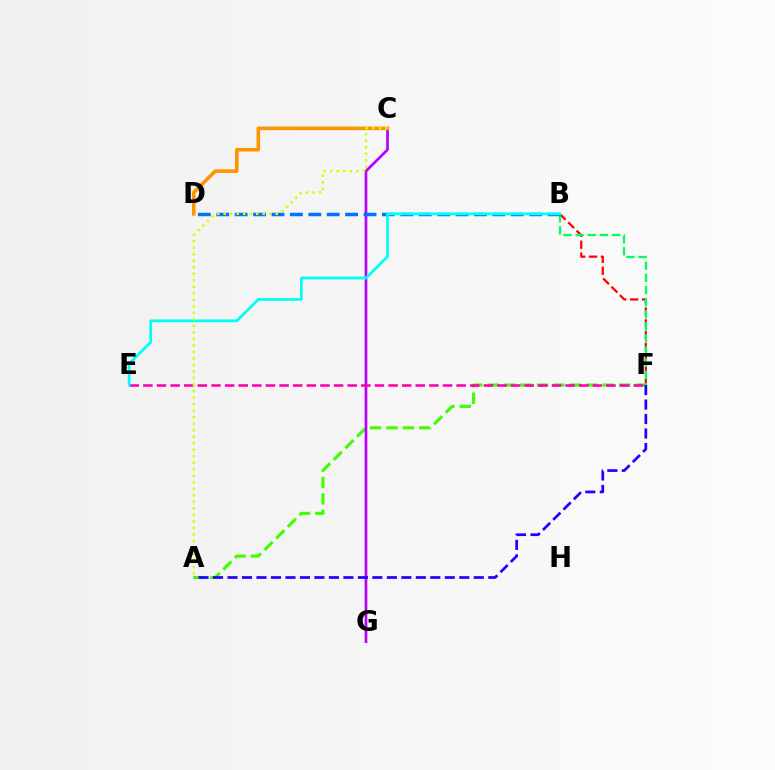{('A', 'F'): [{'color': '#3dff00', 'line_style': 'dashed', 'thickness': 2.23}, {'color': '#2500ff', 'line_style': 'dashed', 'thickness': 1.97}], ('C', 'G'): [{'color': '#b900ff', 'line_style': 'solid', 'thickness': 1.94}], ('E', 'F'): [{'color': '#ff00ac', 'line_style': 'dashed', 'thickness': 1.85}], ('B', 'F'): [{'color': '#ff0000', 'line_style': 'dashed', 'thickness': 1.61}, {'color': '#00ff5c', 'line_style': 'dashed', 'thickness': 1.65}], ('C', 'D'): [{'color': '#ff9400', 'line_style': 'solid', 'thickness': 2.57}], ('B', 'D'): [{'color': '#0074ff', 'line_style': 'dashed', 'thickness': 2.5}], ('B', 'E'): [{'color': '#00fff6', 'line_style': 'solid', 'thickness': 1.98}], ('A', 'C'): [{'color': '#d1ff00', 'line_style': 'dotted', 'thickness': 1.77}]}